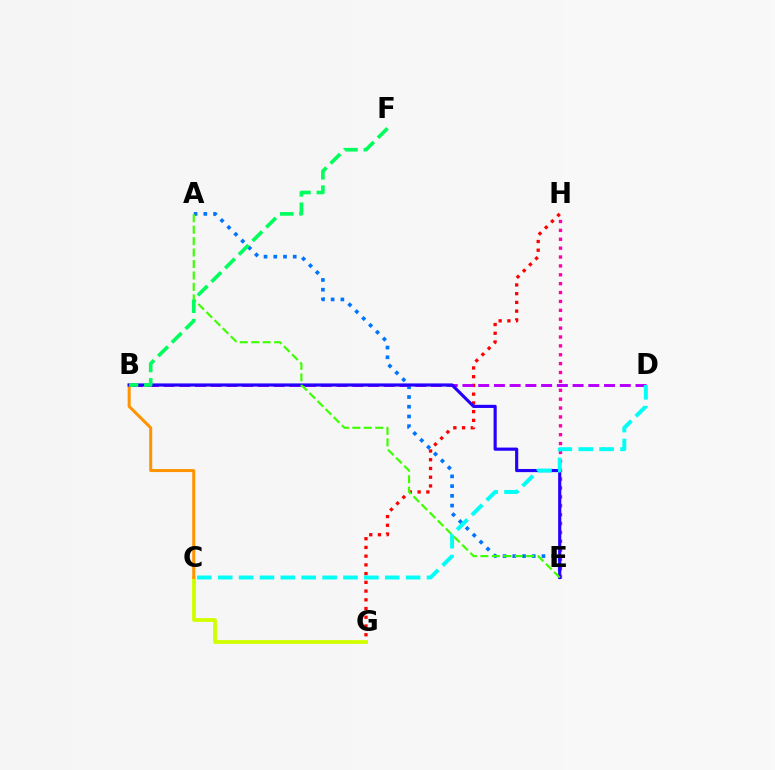{('C', 'G'): [{'color': '#d1ff00', 'line_style': 'solid', 'thickness': 2.75}], ('E', 'H'): [{'color': '#ff00ac', 'line_style': 'dotted', 'thickness': 2.41}], ('G', 'H'): [{'color': '#ff0000', 'line_style': 'dotted', 'thickness': 2.37}], ('B', 'D'): [{'color': '#b900ff', 'line_style': 'dashed', 'thickness': 2.14}], ('A', 'E'): [{'color': '#0074ff', 'line_style': 'dotted', 'thickness': 2.64}, {'color': '#3dff00', 'line_style': 'dashed', 'thickness': 1.56}], ('B', 'C'): [{'color': '#ff9400', 'line_style': 'solid', 'thickness': 2.17}], ('B', 'E'): [{'color': '#2500ff', 'line_style': 'solid', 'thickness': 2.26}], ('C', 'D'): [{'color': '#00fff6', 'line_style': 'dashed', 'thickness': 2.84}], ('B', 'F'): [{'color': '#00ff5c', 'line_style': 'dashed', 'thickness': 2.62}]}